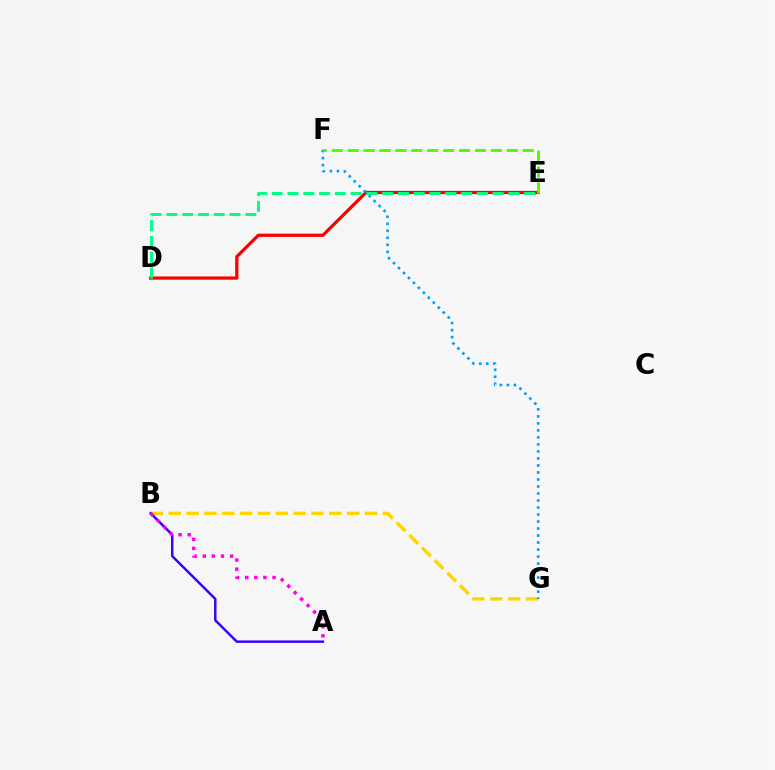{('D', 'E'): [{'color': '#ff0000', 'line_style': 'solid', 'thickness': 2.34}, {'color': '#00ff86', 'line_style': 'dashed', 'thickness': 2.14}], ('B', 'G'): [{'color': '#ffd500', 'line_style': 'dashed', 'thickness': 2.42}], ('A', 'B'): [{'color': '#3700ff', 'line_style': 'solid', 'thickness': 1.77}, {'color': '#ff00ed', 'line_style': 'dotted', 'thickness': 2.48}], ('F', 'G'): [{'color': '#009eff', 'line_style': 'dotted', 'thickness': 1.9}], ('E', 'F'): [{'color': '#4fff00', 'line_style': 'dashed', 'thickness': 2.16}]}